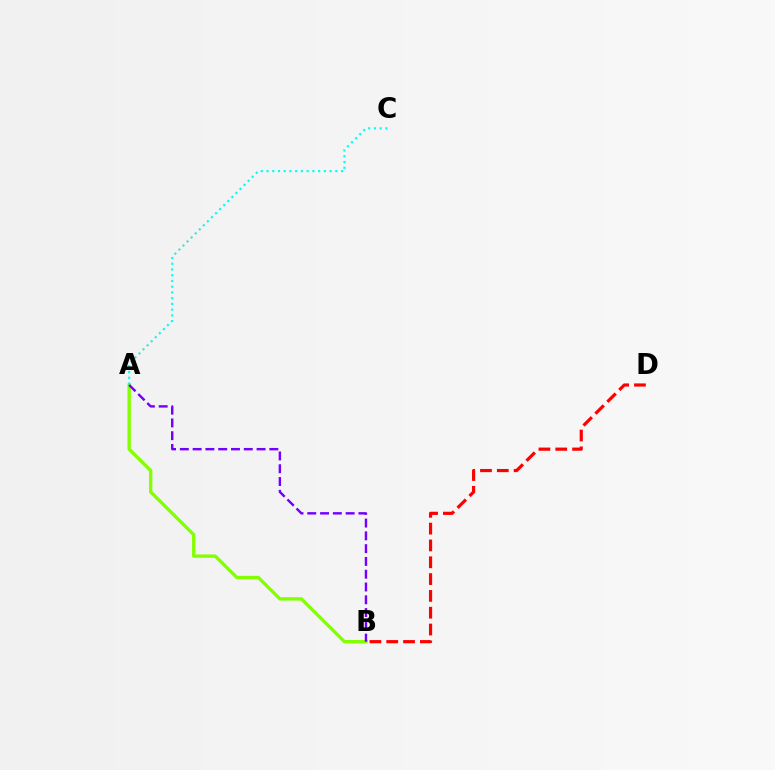{('A', 'B'): [{'color': '#84ff00', 'line_style': 'solid', 'thickness': 2.42}, {'color': '#7200ff', 'line_style': 'dashed', 'thickness': 1.74}], ('A', 'C'): [{'color': '#00fff6', 'line_style': 'dotted', 'thickness': 1.56}], ('B', 'D'): [{'color': '#ff0000', 'line_style': 'dashed', 'thickness': 2.28}]}